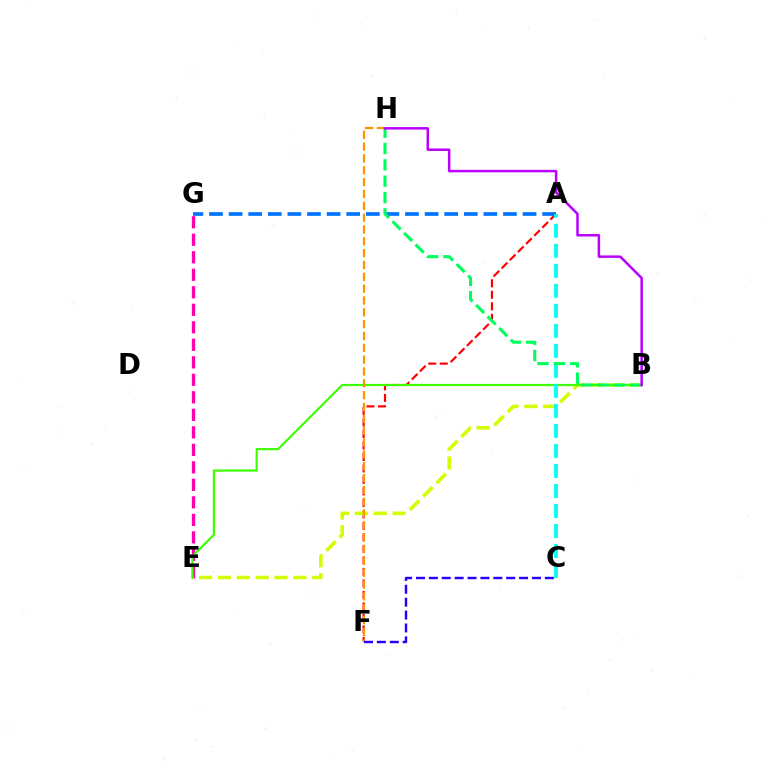{('E', 'G'): [{'color': '#ff00ac', 'line_style': 'dashed', 'thickness': 2.38}], ('A', 'G'): [{'color': '#0074ff', 'line_style': 'dashed', 'thickness': 2.66}], ('A', 'F'): [{'color': '#ff0000', 'line_style': 'dashed', 'thickness': 1.56}], ('B', 'E'): [{'color': '#d1ff00', 'line_style': 'dashed', 'thickness': 2.56}, {'color': '#3dff00', 'line_style': 'solid', 'thickness': 1.56}], ('F', 'H'): [{'color': '#ff9400', 'line_style': 'dashed', 'thickness': 1.61}], ('A', 'C'): [{'color': '#00fff6', 'line_style': 'dashed', 'thickness': 2.72}], ('C', 'F'): [{'color': '#2500ff', 'line_style': 'dashed', 'thickness': 1.75}], ('B', 'H'): [{'color': '#00ff5c', 'line_style': 'dashed', 'thickness': 2.22}, {'color': '#b900ff', 'line_style': 'solid', 'thickness': 1.8}]}